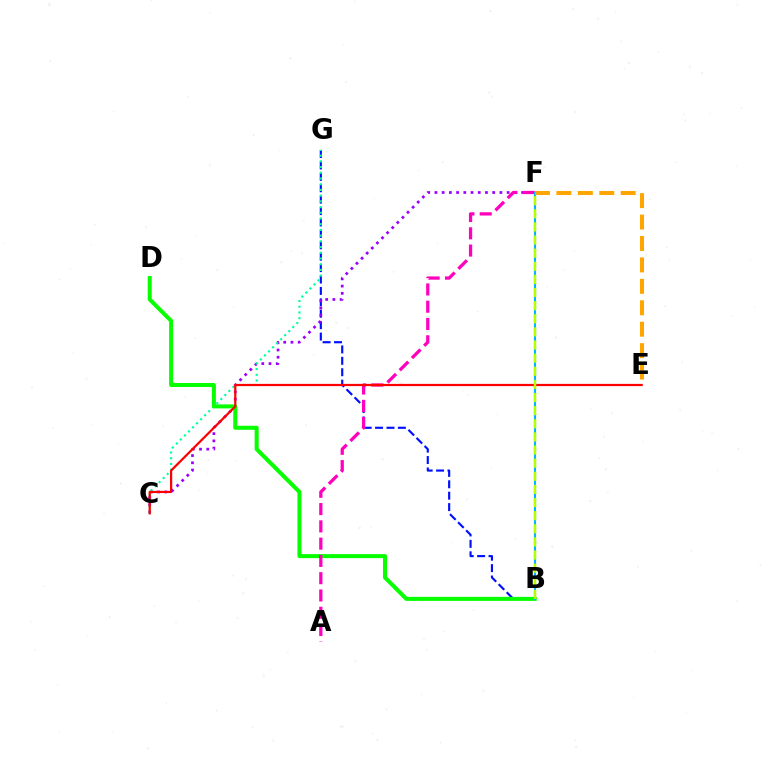{('B', 'G'): [{'color': '#0010ff', 'line_style': 'dashed', 'thickness': 1.55}], ('C', 'F'): [{'color': '#9b00ff', 'line_style': 'dotted', 'thickness': 1.96}], ('C', 'G'): [{'color': '#00ff9d', 'line_style': 'dotted', 'thickness': 1.55}], ('B', 'D'): [{'color': '#08ff00', 'line_style': 'solid', 'thickness': 2.9}], ('A', 'F'): [{'color': '#ff00bd', 'line_style': 'dashed', 'thickness': 2.35}], ('B', 'F'): [{'color': '#00b5ff', 'line_style': 'solid', 'thickness': 1.51}, {'color': '#b3ff00', 'line_style': 'dashed', 'thickness': 1.78}], ('E', 'F'): [{'color': '#ffa500', 'line_style': 'dashed', 'thickness': 2.91}], ('C', 'E'): [{'color': '#ff0000', 'line_style': 'solid', 'thickness': 1.6}]}